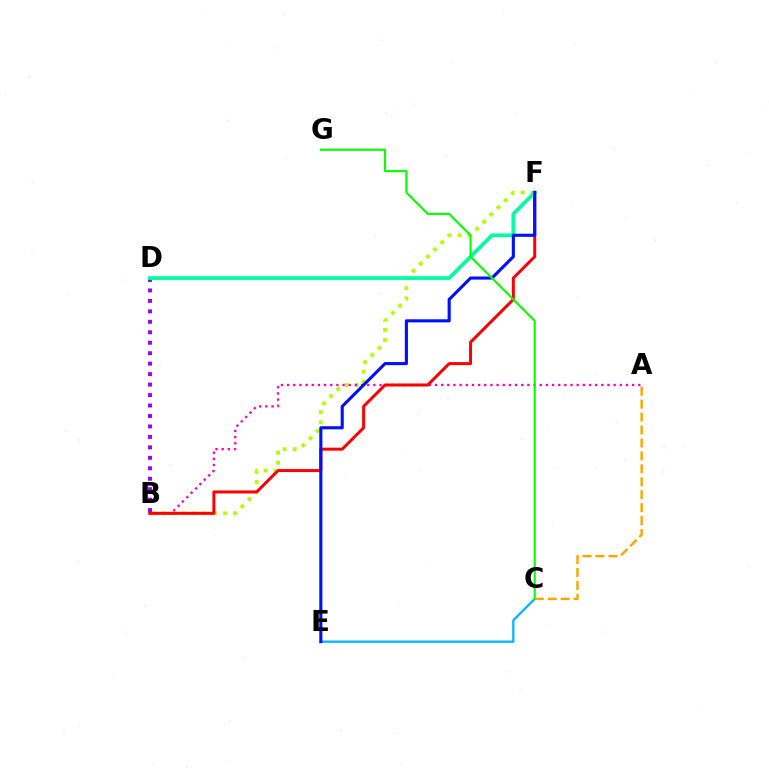{('B', 'F'): [{'color': '#b3ff00', 'line_style': 'dotted', 'thickness': 2.75}, {'color': '#ff0000', 'line_style': 'solid', 'thickness': 2.16}], ('A', 'B'): [{'color': '#ff00bd', 'line_style': 'dotted', 'thickness': 1.67}], ('B', 'D'): [{'color': '#9b00ff', 'line_style': 'dotted', 'thickness': 2.84}], ('D', 'F'): [{'color': '#00ff9d', 'line_style': 'solid', 'thickness': 2.68}], ('C', 'E'): [{'color': '#00b5ff', 'line_style': 'solid', 'thickness': 1.64}], ('E', 'F'): [{'color': '#0010ff', 'line_style': 'solid', 'thickness': 2.24}], ('A', 'C'): [{'color': '#ffa500', 'line_style': 'dashed', 'thickness': 1.76}], ('C', 'G'): [{'color': '#08ff00', 'line_style': 'solid', 'thickness': 1.53}]}